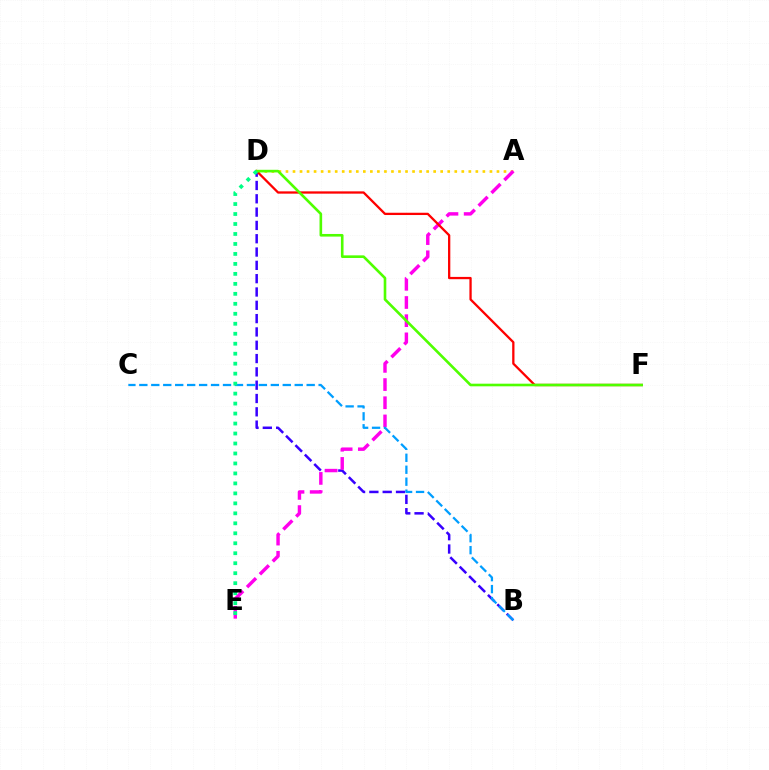{('B', 'D'): [{'color': '#3700ff', 'line_style': 'dashed', 'thickness': 1.81}], ('A', 'D'): [{'color': '#ffd500', 'line_style': 'dotted', 'thickness': 1.91}], ('A', 'E'): [{'color': '#ff00ed', 'line_style': 'dashed', 'thickness': 2.47}], ('D', 'F'): [{'color': '#ff0000', 'line_style': 'solid', 'thickness': 1.65}, {'color': '#4fff00', 'line_style': 'solid', 'thickness': 1.89}], ('B', 'C'): [{'color': '#009eff', 'line_style': 'dashed', 'thickness': 1.62}], ('D', 'E'): [{'color': '#00ff86', 'line_style': 'dotted', 'thickness': 2.71}]}